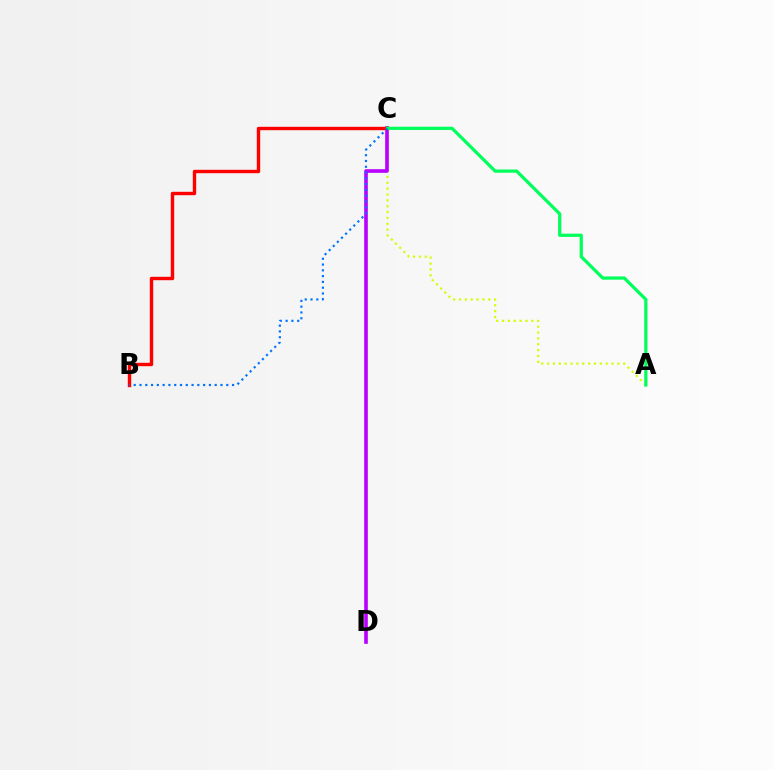{('A', 'C'): [{'color': '#d1ff00', 'line_style': 'dotted', 'thickness': 1.59}, {'color': '#00ff5c', 'line_style': 'solid', 'thickness': 2.33}], ('C', 'D'): [{'color': '#b900ff', 'line_style': 'solid', 'thickness': 2.61}], ('B', 'C'): [{'color': '#ff0000', 'line_style': 'solid', 'thickness': 2.45}, {'color': '#0074ff', 'line_style': 'dotted', 'thickness': 1.57}]}